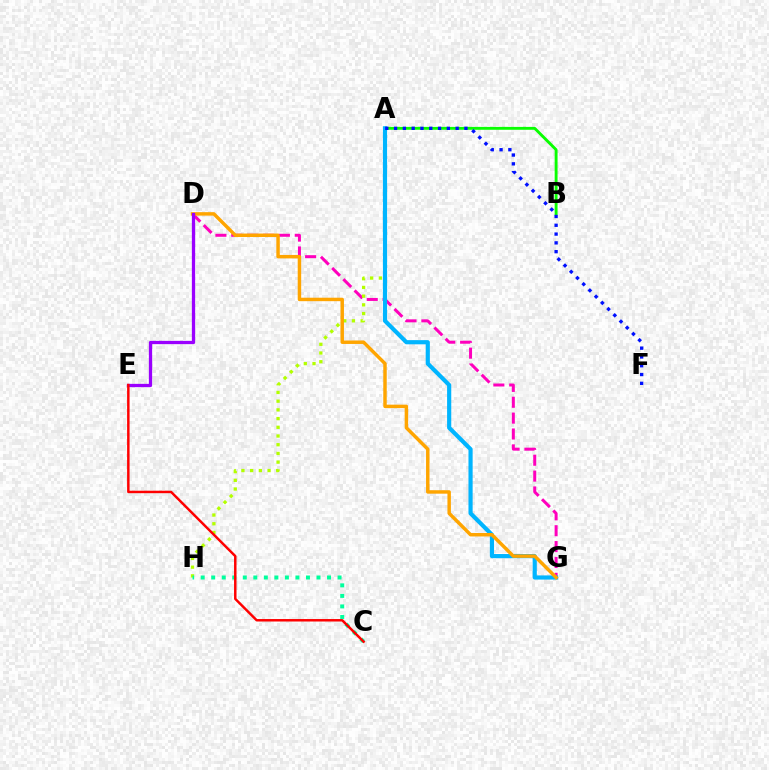{('A', 'B'): [{'color': '#08ff00', 'line_style': 'solid', 'thickness': 2.08}], ('D', 'G'): [{'color': '#ff00bd', 'line_style': 'dashed', 'thickness': 2.16}, {'color': '#ffa500', 'line_style': 'solid', 'thickness': 2.49}], ('A', 'H'): [{'color': '#b3ff00', 'line_style': 'dotted', 'thickness': 2.37}], ('A', 'G'): [{'color': '#00b5ff', 'line_style': 'solid', 'thickness': 3.0}], ('C', 'H'): [{'color': '#00ff9d', 'line_style': 'dotted', 'thickness': 2.86}], ('A', 'F'): [{'color': '#0010ff', 'line_style': 'dotted', 'thickness': 2.39}], ('D', 'E'): [{'color': '#9b00ff', 'line_style': 'solid', 'thickness': 2.36}], ('C', 'E'): [{'color': '#ff0000', 'line_style': 'solid', 'thickness': 1.78}]}